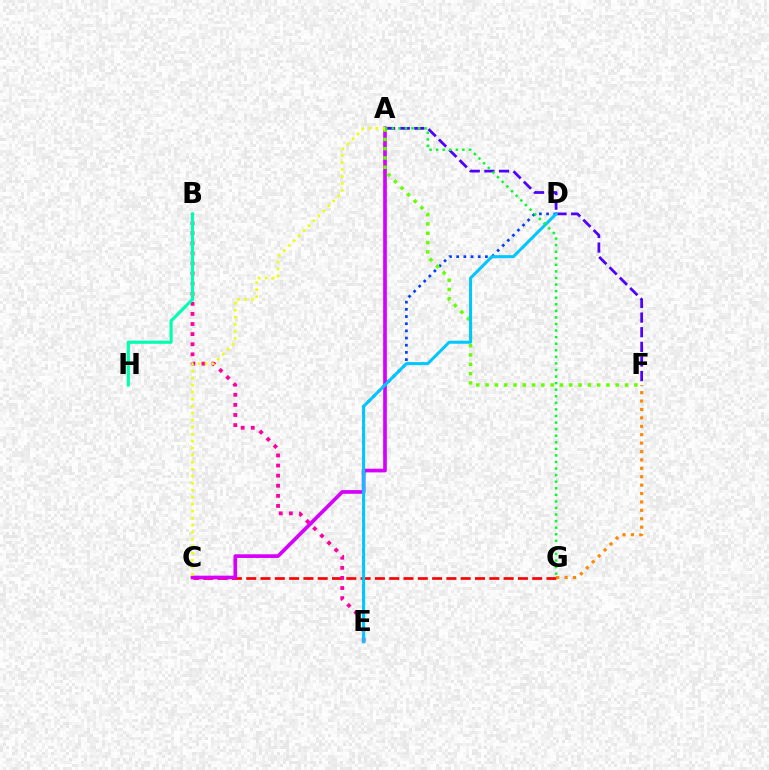{('A', 'F'): [{'color': '#4f00ff', 'line_style': 'dashed', 'thickness': 1.99}, {'color': '#66ff00', 'line_style': 'dotted', 'thickness': 2.53}], ('C', 'G'): [{'color': '#ff0000', 'line_style': 'dashed', 'thickness': 1.94}], ('D', 'E'): [{'color': '#003fff', 'line_style': 'dotted', 'thickness': 1.95}, {'color': '#00c7ff', 'line_style': 'solid', 'thickness': 2.18}], ('A', 'C'): [{'color': '#d600ff', 'line_style': 'solid', 'thickness': 2.65}, {'color': '#eeff00', 'line_style': 'dotted', 'thickness': 1.9}], ('F', 'G'): [{'color': '#ff8800', 'line_style': 'dotted', 'thickness': 2.28}], ('B', 'E'): [{'color': '#ff00a0', 'line_style': 'dotted', 'thickness': 2.74}], ('A', 'G'): [{'color': '#00ff27', 'line_style': 'dotted', 'thickness': 1.79}], ('B', 'H'): [{'color': '#00ffaf', 'line_style': 'solid', 'thickness': 2.27}]}